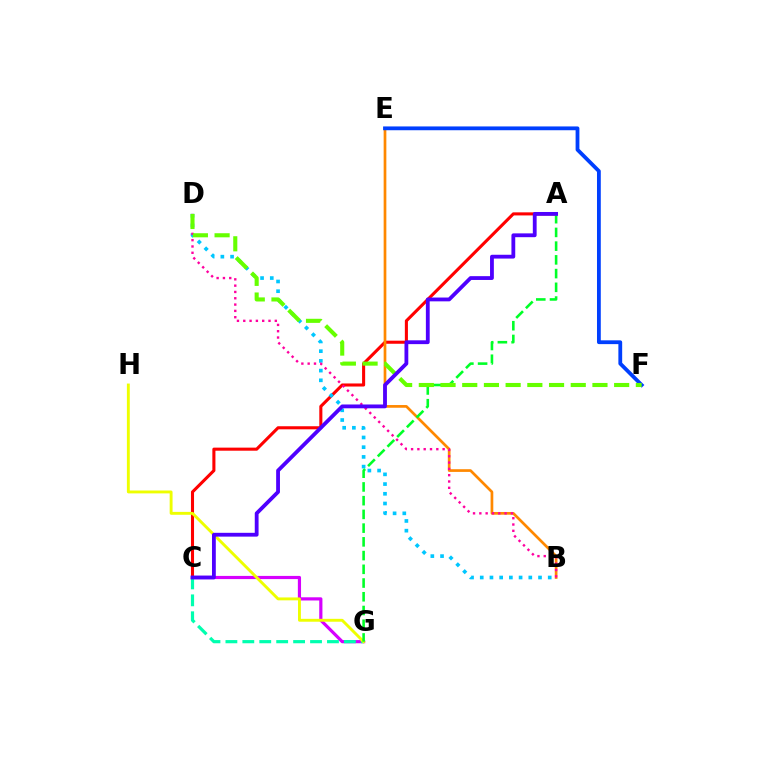{('A', 'C'): [{'color': '#ff0000', 'line_style': 'solid', 'thickness': 2.21}, {'color': '#4f00ff', 'line_style': 'solid', 'thickness': 2.74}], ('C', 'G'): [{'color': '#d600ff', 'line_style': 'solid', 'thickness': 2.29}, {'color': '#00ffaf', 'line_style': 'dashed', 'thickness': 2.3}], ('G', 'H'): [{'color': '#eeff00', 'line_style': 'solid', 'thickness': 2.08}], ('B', 'D'): [{'color': '#00c7ff', 'line_style': 'dotted', 'thickness': 2.64}, {'color': '#ff00a0', 'line_style': 'dotted', 'thickness': 1.71}], ('B', 'E'): [{'color': '#ff8800', 'line_style': 'solid', 'thickness': 1.95}], ('A', 'G'): [{'color': '#00ff27', 'line_style': 'dashed', 'thickness': 1.86}], ('E', 'F'): [{'color': '#003fff', 'line_style': 'solid', 'thickness': 2.74}], ('D', 'F'): [{'color': '#66ff00', 'line_style': 'dashed', 'thickness': 2.95}]}